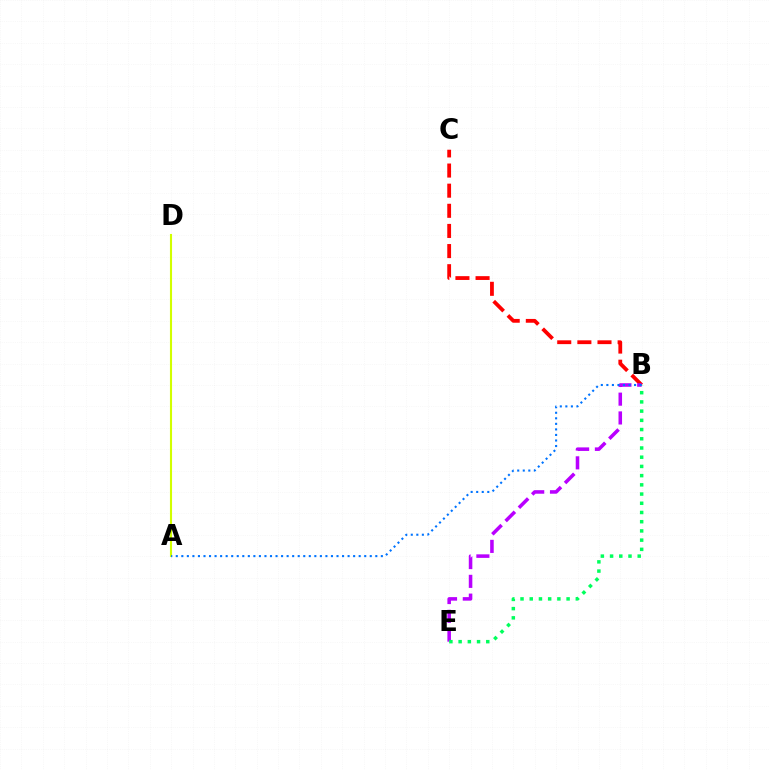{('B', 'C'): [{'color': '#ff0000', 'line_style': 'dashed', 'thickness': 2.73}], ('B', 'E'): [{'color': '#b900ff', 'line_style': 'dashed', 'thickness': 2.55}, {'color': '#00ff5c', 'line_style': 'dotted', 'thickness': 2.5}], ('A', 'D'): [{'color': '#d1ff00', 'line_style': 'solid', 'thickness': 1.52}], ('A', 'B'): [{'color': '#0074ff', 'line_style': 'dotted', 'thickness': 1.51}]}